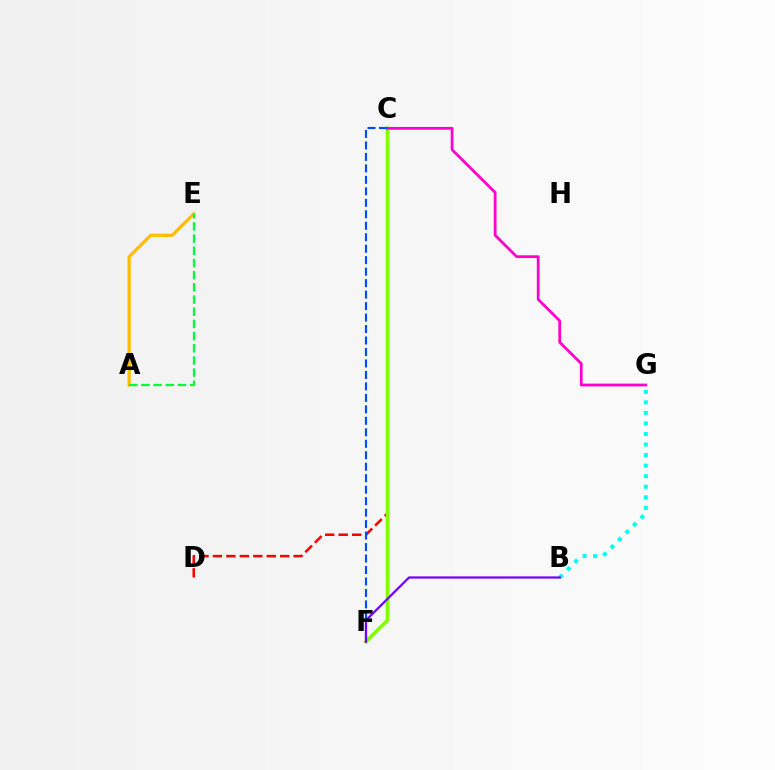{('A', 'E'): [{'color': '#ffbd00', 'line_style': 'solid', 'thickness': 2.33}, {'color': '#00ff39', 'line_style': 'dashed', 'thickness': 1.66}], ('C', 'D'): [{'color': '#ff0000', 'line_style': 'dashed', 'thickness': 1.83}], ('C', 'F'): [{'color': '#84ff00', 'line_style': 'solid', 'thickness': 2.67}, {'color': '#004bff', 'line_style': 'dashed', 'thickness': 1.56}], ('B', 'G'): [{'color': '#00fff6', 'line_style': 'dotted', 'thickness': 2.87}], ('C', 'G'): [{'color': '#ff00cf', 'line_style': 'solid', 'thickness': 1.99}], ('B', 'F'): [{'color': '#7200ff', 'line_style': 'solid', 'thickness': 1.6}]}